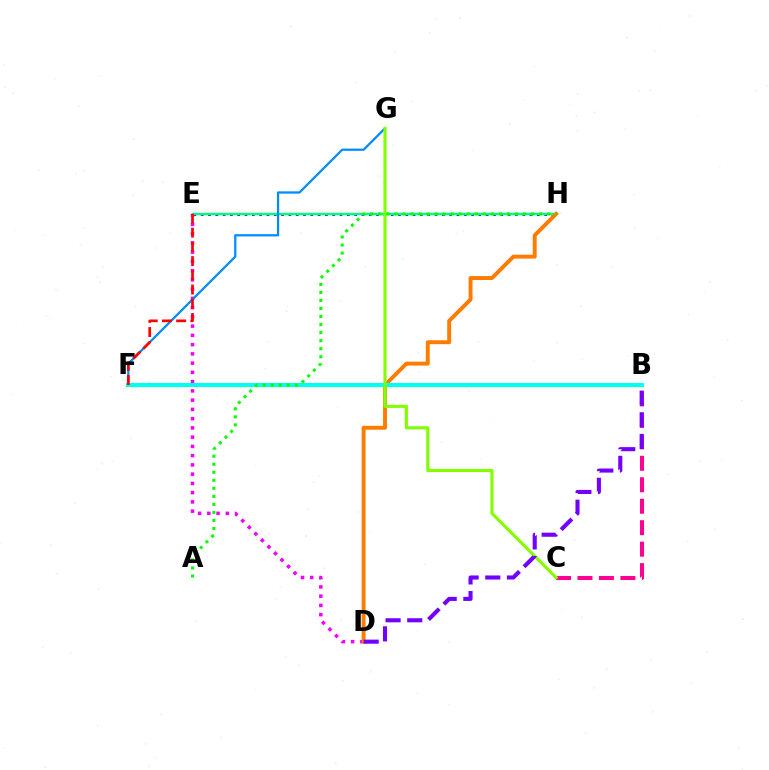{('E', 'H'): [{'color': '#0010ff', 'line_style': 'dotted', 'thickness': 1.99}, {'color': '#00ff74', 'line_style': 'solid', 'thickness': 1.71}], ('D', 'E'): [{'color': '#ee00ff', 'line_style': 'dotted', 'thickness': 2.51}], ('B', 'C'): [{'color': '#ff0094', 'line_style': 'dashed', 'thickness': 2.92}], ('D', 'H'): [{'color': '#ff7c00', 'line_style': 'solid', 'thickness': 2.82}], ('F', 'G'): [{'color': '#008cff', 'line_style': 'solid', 'thickness': 1.62}], ('B', 'F'): [{'color': '#fcf500', 'line_style': 'solid', 'thickness': 2.43}, {'color': '#00fff6', 'line_style': 'solid', 'thickness': 2.93}], ('C', 'G'): [{'color': '#84ff00', 'line_style': 'solid', 'thickness': 2.26}], ('B', 'D'): [{'color': '#7200ff', 'line_style': 'dashed', 'thickness': 2.94}], ('A', 'H'): [{'color': '#08ff00', 'line_style': 'dotted', 'thickness': 2.18}], ('E', 'F'): [{'color': '#ff0000', 'line_style': 'dashed', 'thickness': 1.93}]}